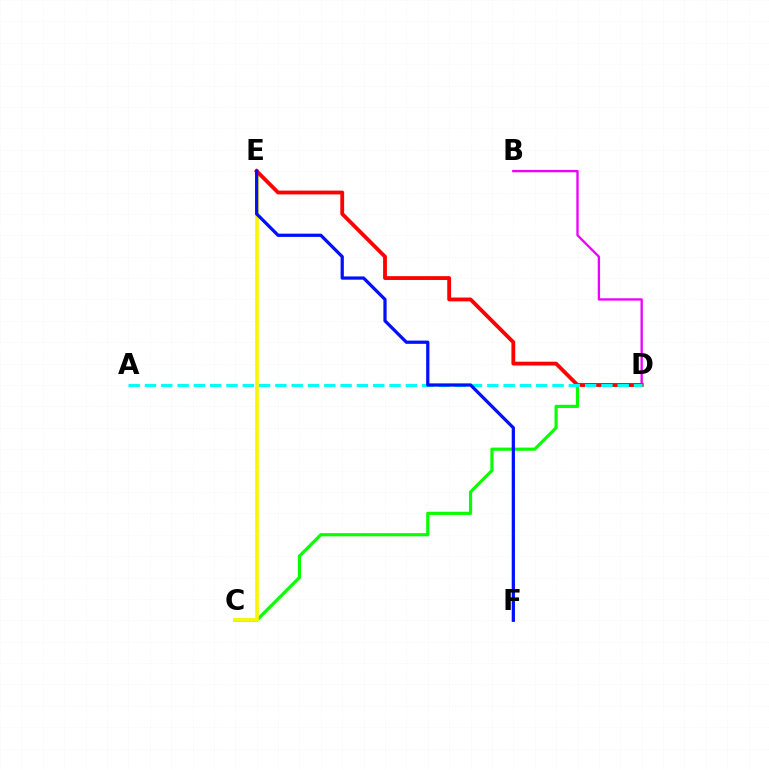{('B', 'D'): [{'color': '#ee00ff', 'line_style': 'solid', 'thickness': 1.68}], ('C', 'D'): [{'color': '#08ff00', 'line_style': 'solid', 'thickness': 2.28}], ('C', 'E'): [{'color': '#fcf500', 'line_style': 'solid', 'thickness': 2.65}], ('D', 'E'): [{'color': '#ff0000', 'line_style': 'solid', 'thickness': 2.75}], ('A', 'D'): [{'color': '#00fff6', 'line_style': 'dashed', 'thickness': 2.21}], ('E', 'F'): [{'color': '#0010ff', 'line_style': 'solid', 'thickness': 2.33}]}